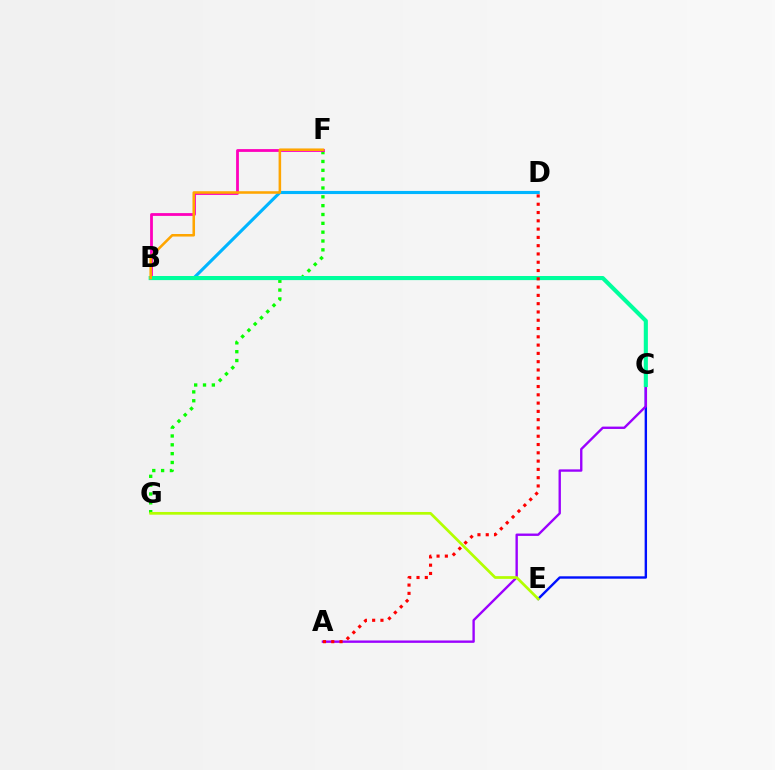{('C', 'E'): [{'color': '#0010ff', 'line_style': 'solid', 'thickness': 1.73}], ('A', 'C'): [{'color': '#9b00ff', 'line_style': 'solid', 'thickness': 1.71}], ('F', 'G'): [{'color': '#08ff00', 'line_style': 'dotted', 'thickness': 2.4}], ('B', 'D'): [{'color': '#00b5ff', 'line_style': 'solid', 'thickness': 2.24}], ('B', 'F'): [{'color': '#ff00bd', 'line_style': 'solid', 'thickness': 2.01}, {'color': '#ffa500', 'line_style': 'solid', 'thickness': 1.84}], ('B', 'C'): [{'color': '#00ff9d', 'line_style': 'solid', 'thickness': 2.96}], ('A', 'D'): [{'color': '#ff0000', 'line_style': 'dotted', 'thickness': 2.25}], ('E', 'G'): [{'color': '#b3ff00', 'line_style': 'solid', 'thickness': 1.96}]}